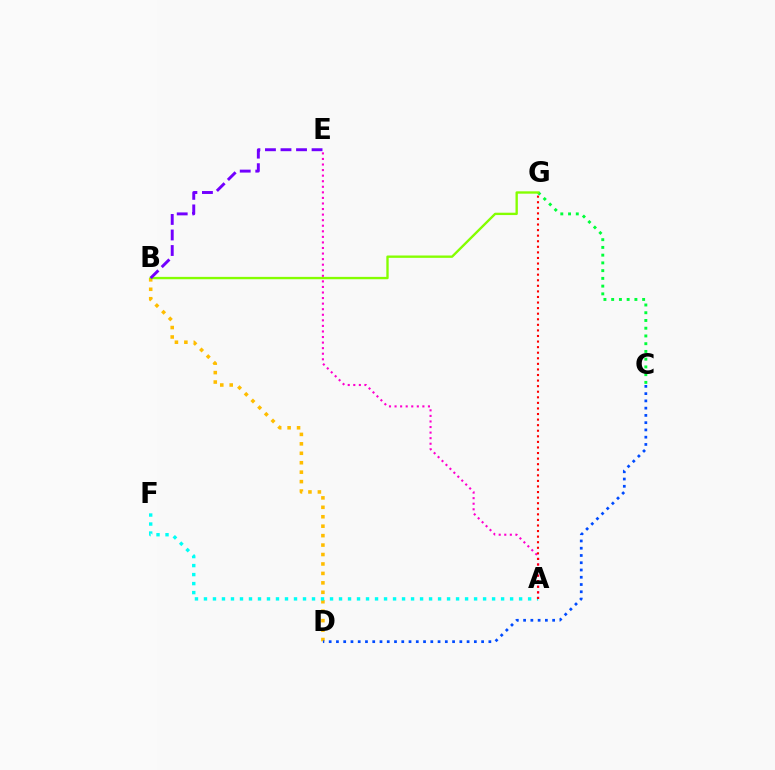{('B', 'D'): [{'color': '#ffbd00', 'line_style': 'dotted', 'thickness': 2.57}], ('C', 'D'): [{'color': '#004bff', 'line_style': 'dotted', 'thickness': 1.97}], ('A', 'F'): [{'color': '#00fff6', 'line_style': 'dotted', 'thickness': 2.45}], ('C', 'G'): [{'color': '#00ff39', 'line_style': 'dotted', 'thickness': 2.1}], ('A', 'E'): [{'color': '#ff00cf', 'line_style': 'dotted', 'thickness': 1.51}], ('B', 'G'): [{'color': '#84ff00', 'line_style': 'solid', 'thickness': 1.7}], ('B', 'E'): [{'color': '#7200ff', 'line_style': 'dashed', 'thickness': 2.11}], ('A', 'G'): [{'color': '#ff0000', 'line_style': 'dotted', 'thickness': 1.51}]}